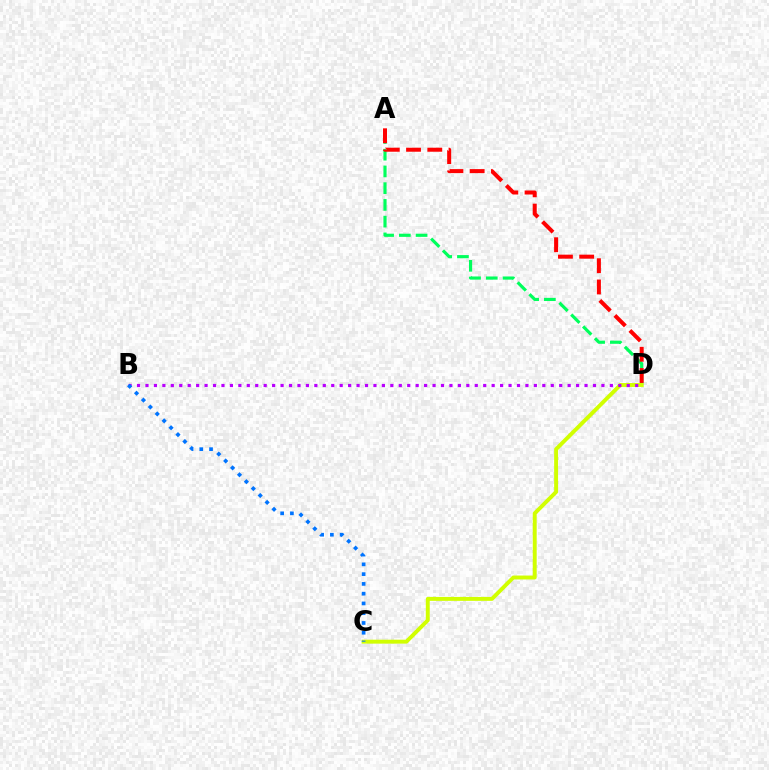{('A', 'D'): [{'color': '#00ff5c', 'line_style': 'dashed', 'thickness': 2.27}, {'color': '#ff0000', 'line_style': 'dashed', 'thickness': 2.89}], ('C', 'D'): [{'color': '#d1ff00', 'line_style': 'solid', 'thickness': 2.83}], ('B', 'D'): [{'color': '#b900ff', 'line_style': 'dotted', 'thickness': 2.29}], ('B', 'C'): [{'color': '#0074ff', 'line_style': 'dotted', 'thickness': 2.65}]}